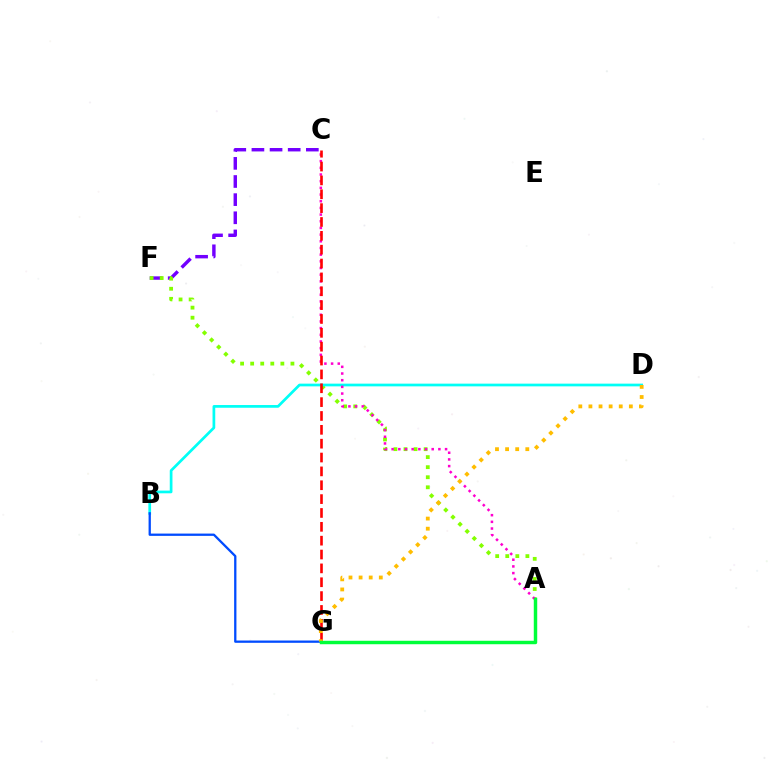{('C', 'F'): [{'color': '#7200ff', 'line_style': 'dashed', 'thickness': 2.46}], ('A', 'F'): [{'color': '#84ff00', 'line_style': 'dotted', 'thickness': 2.73}], ('B', 'D'): [{'color': '#00fff6', 'line_style': 'solid', 'thickness': 1.95}], ('A', 'C'): [{'color': '#ff00cf', 'line_style': 'dotted', 'thickness': 1.81}], ('B', 'G'): [{'color': '#004bff', 'line_style': 'solid', 'thickness': 1.65}], ('C', 'G'): [{'color': '#ff0000', 'line_style': 'dashed', 'thickness': 1.88}], ('D', 'G'): [{'color': '#ffbd00', 'line_style': 'dotted', 'thickness': 2.75}], ('A', 'G'): [{'color': '#00ff39', 'line_style': 'solid', 'thickness': 2.49}]}